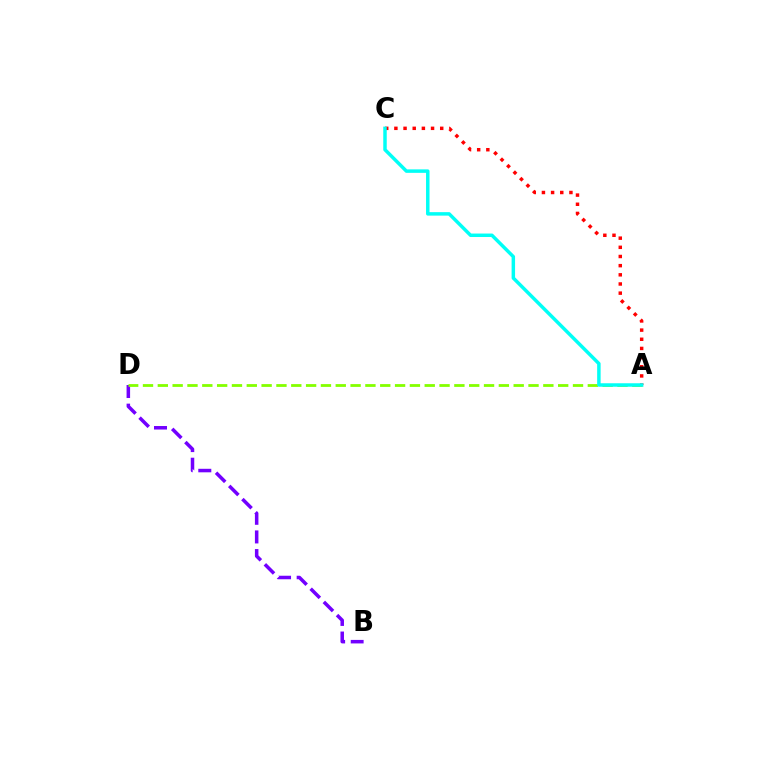{('B', 'D'): [{'color': '#7200ff', 'line_style': 'dashed', 'thickness': 2.53}], ('A', 'C'): [{'color': '#ff0000', 'line_style': 'dotted', 'thickness': 2.49}, {'color': '#00fff6', 'line_style': 'solid', 'thickness': 2.5}], ('A', 'D'): [{'color': '#84ff00', 'line_style': 'dashed', 'thickness': 2.01}]}